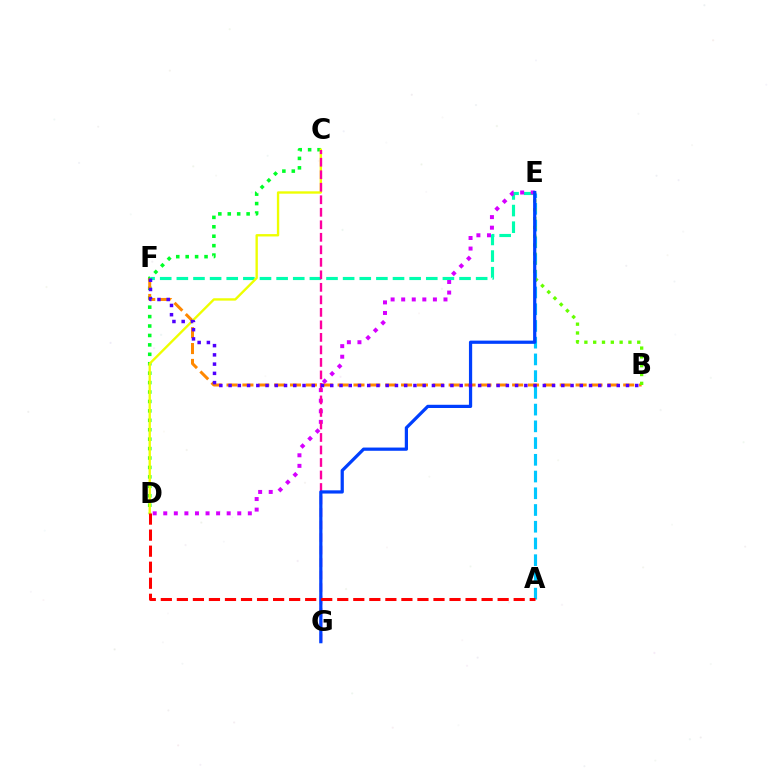{('C', 'D'): [{'color': '#00ff27', 'line_style': 'dotted', 'thickness': 2.56}, {'color': '#eeff00', 'line_style': 'solid', 'thickness': 1.7}], ('B', 'F'): [{'color': '#ff8800', 'line_style': 'dashed', 'thickness': 2.16}, {'color': '#4f00ff', 'line_style': 'dotted', 'thickness': 2.51}], ('E', 'F'): [{'color': '#00ffaf', 'line_style': 'dashed', 'thickness': 2.26}], ('A', 'E'): [{'color': '#00c7ff', 'line_style': 'dashed', 'thickness': 2.27}], ('B', 'E'): [{'color': '#66ff00', 'line_style': 'dotted', 'thickness': 2.39}], ('D', 'E'): [{'color': '#d600ff', 'line_style': 'dotted', 'thickness': 2.87}], ('C', 'G'): [{'color': '#ff00a0', 'line_style': 'dashed', 'thickness': 1.7}], ('E', 'G'): [{'color': '#003fff', 'line_style': 'solid', 'thickness': 2.32}], ('A', 'D'): [{'color': '#ff0000', 'line_style': 'dashed', 'thickness': 2.18}]}